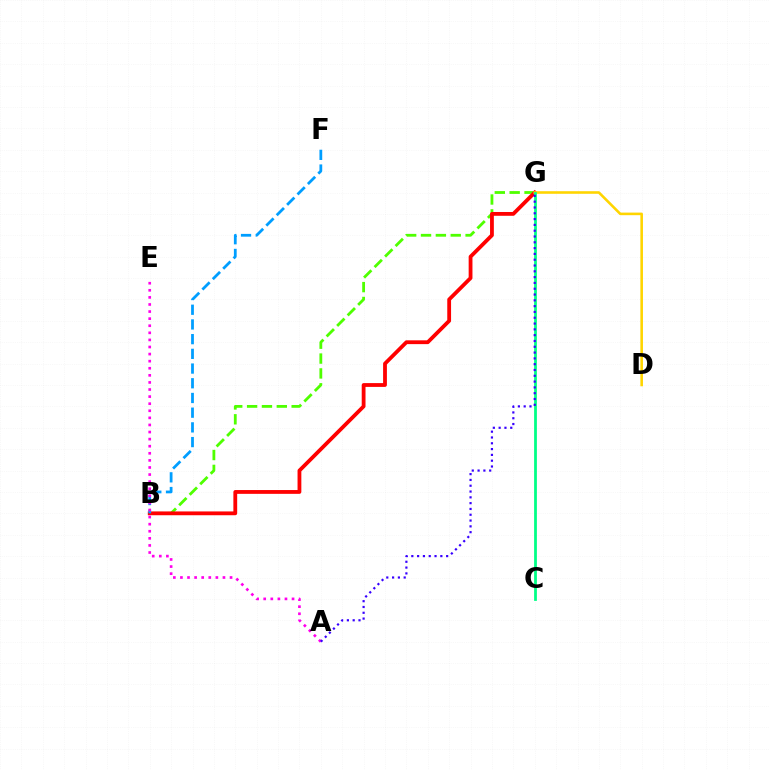{('B', 'G'): [{'color': '#4fff00', 'line_style': 'dashed', 'thickness': 2.02}, {'color': '#ff0000', 'line_style': 'solid', 'thickness': 2.74}], ('B', 'F'): [{'color': '#009eff', 'line_style': 'dashed', 'thickness': 2.0}], ('D', 'G'): [{'color': '#ffd500', 'line_style': 'solid', 'thickness': 1.86}], ('A', 'E'): [{'color': '#ff00ed', 'line_style': 'dotted', 'thickness': 1.93}], ('C', 'G'): [{'color': '#00ff86', 'line_style': 'solid', 'thickness': 2.0}], ('A', 'G'): [{'color': '#3700ff', 'line_style': 'dotted', 'thickness': 1.58}]}